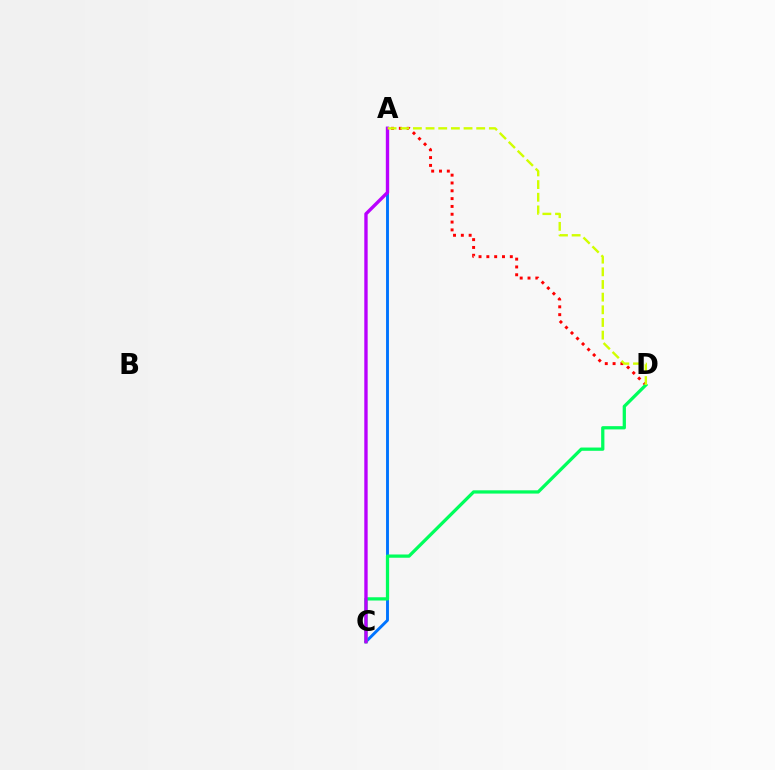{('A', 'C'): [{'color': '#0074ff', 'line_style': 'solid', 'thickness': 2.09}, {'color': '#b900ff', 'line_style': 'solid', 'thickness': 2.42}], ('A', 'D'): [{'color': '#ff0000', 'line_style': 'dotted', 'thickness': 2.12}, {'color': '#d1ff00', 'line_style': 'dashed', 'thickness': 1.72}], ('C', 'D'): [{'color': '#00ff5c', 'line_style': 'solid', 'thickness': 2.34}]}